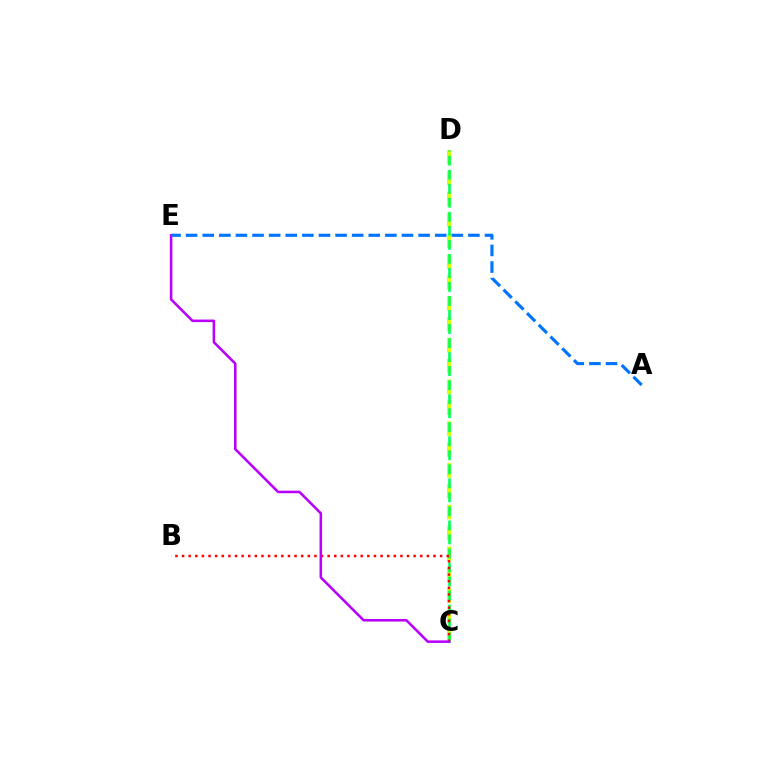{('C', 'D'): [{'color': '#d1ff00', 'line_style': 'dashed', 'thickness': 2.84}, {'color': '#00ff5c', 'line_style': 'dashed', 'thickness': 1.91}], ('B', 'C'): [{'color': '#ff0000', 'line_style': 'dotted', 'thickness': 1.8}], ('C', 'E'): [{'color': '#b900ff', 'line_style': 'solid', 'thickness': 1.84}], ('A', 'E'): [{'color': '#0074ff', 'line_style': 'dashed', 'thickness': 2.26}]}